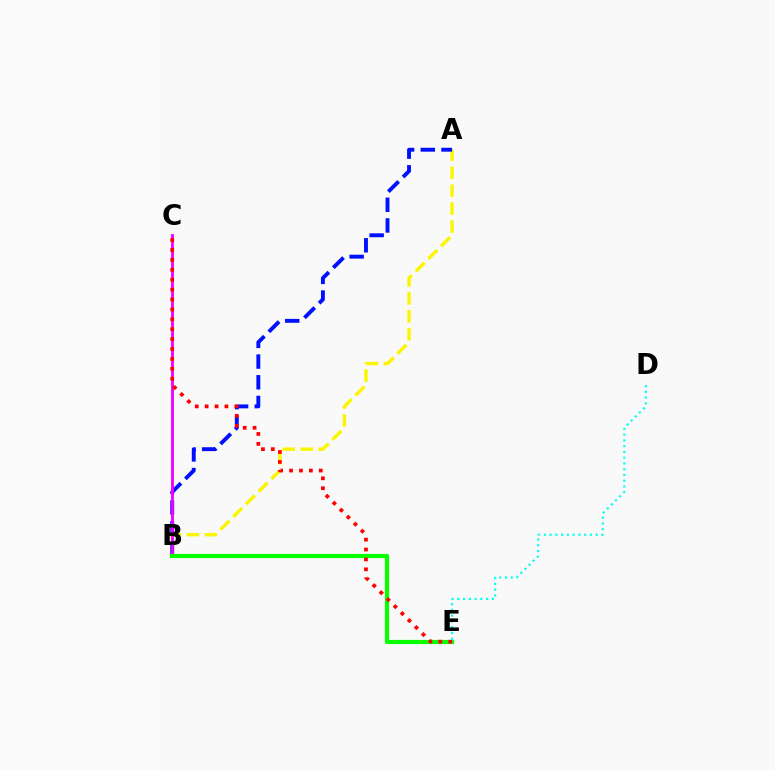{('A', 'B'): [{'color': '#fcf500', 'line_style': 'dashed', 'thickness': 2.44}, {'color': '#0010ff', 'line_style': 'dashed', 'thickness': 2.81}], ('B', 'C'): [{'color': '#ee00ff', 'line_style': 'solid', 'thickness': 2.04}], ('B', 'E'): [{'color': '#08ff00', 'line_style': 'solid', 'thickness': 2.99}], ('C', 'E'): [{'color': '#ff0000', 'line_style': 'dotted', 'thickness': 2.69}], ('D', 'E'): [{'color': '#00fff6', 'line_style': 'dotted', 'thickness': 1.56}]}